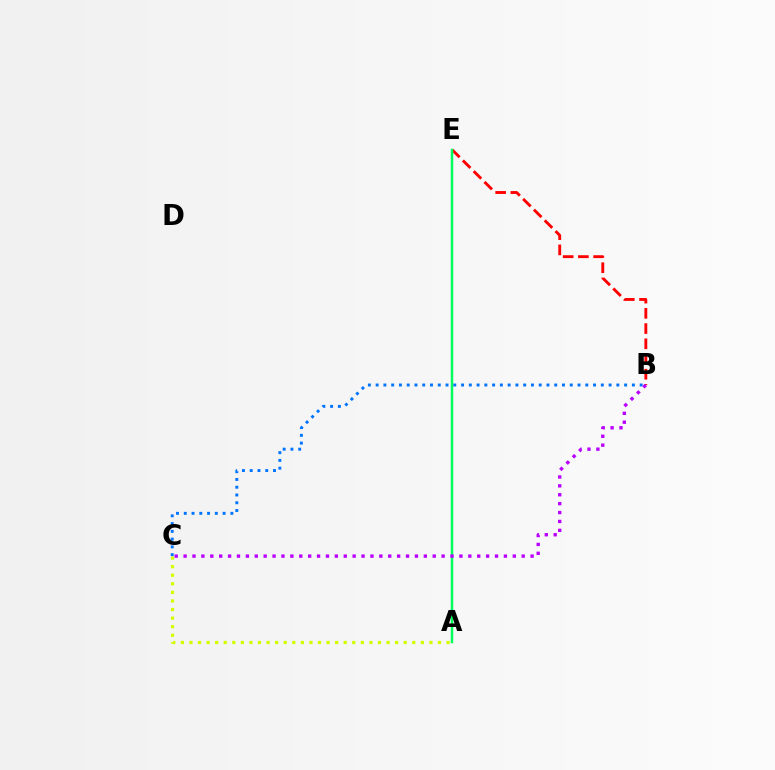{('A', 'C'): [{'color': '#d1ff00', 'line_style': 'dotted', 'thickness': 2.33}], ('B', 'E'): [{'color': '#ff0000', 'line_style': 'dashed', 'thickness': 2.07}], ('A', 'E'): [{'color': '#00ff5c', 'line_style': 'solid', 'thickness': 1.8}], ('B', 'C'): [{'color': '#0074ff', 'line_style': 'dotted', 'thickness': 2.11}, {'color': '#b900ff', 'line_style': 'dotted', 'thickness': 2.42}]}